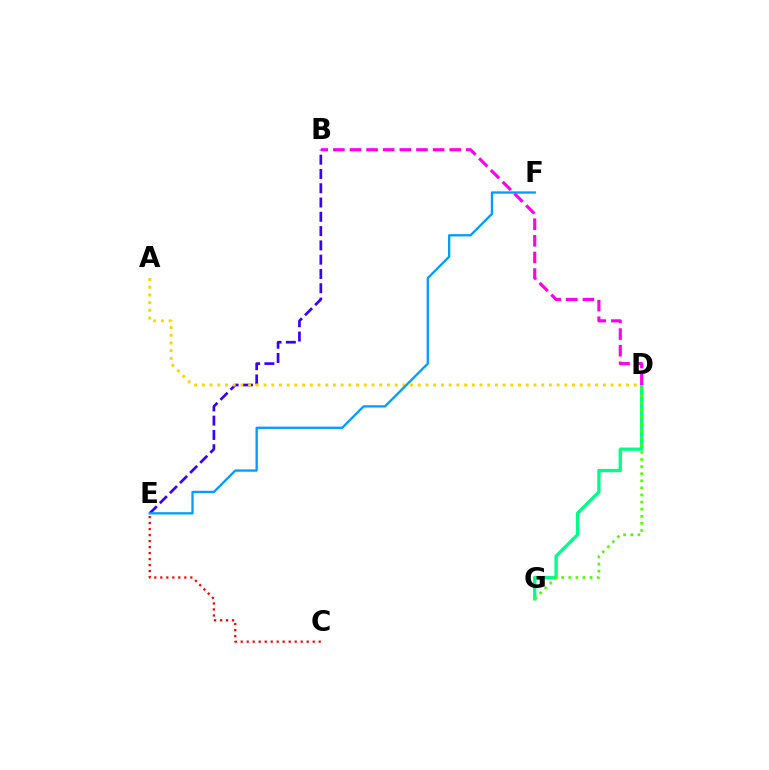{('D', 'G'): [{'color': '#00ff86', 'line_style': 'solid', 'thickness': 2.38}, {'color': '#4fff00', 'line_style': 'dotted', 'thickness': 1.93}], ('B', 'E'): [{'color': '#3700ff', 'line_style': 'dashed', 'thickness': 1.94}], ('A', 'D'): [{'color': '#ffd500', 'line_style': 'dotted', 'thickness': 2.1}], ('B', 'D'): [{'color': '#ff00ed', 'line_style': 'dashed', 'thickness': 2.26}], ('C', 'E'): [{'color': '#ff0000', 'line_style': 'dotted', 'thickness': 1.63}], ('E', 'F'): [{'color': '#009eff', 'line_style': 'solid', 'thickness': 1.66}]}